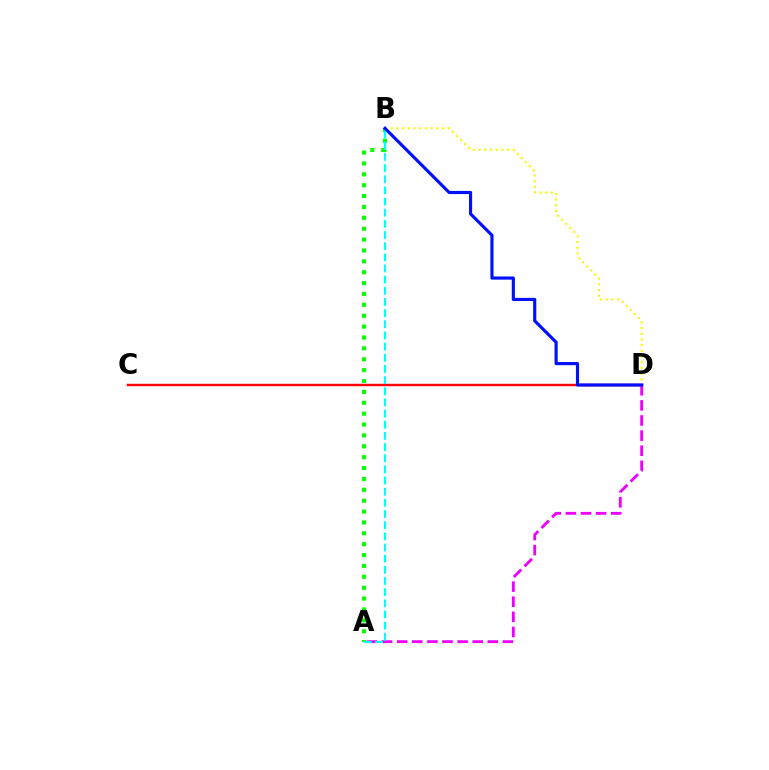{('C', 'D'): [{'color': '#ff0000', 'line_style': 'solid', 'thickness': 1.75}], ('A', 'D'): [{'color': '#ee00ff', 'line_style': 'dashed', 'thickness': 2.05}], ('A', 'B'): [{'color': '#08ff00', 'line_style': 'dotted', 'thickness': 2.96}, {'color': '#00fff6', 'line_style': 'dashed', 'thickness': 1.52}], ('B', 'D'): [{'color': '#fcf500', 'line_style': 'dotted', 'thickness': 1.55}, {'color': '#0010ff', 'line_style': 'solid', 'thickness': 2.26}]}